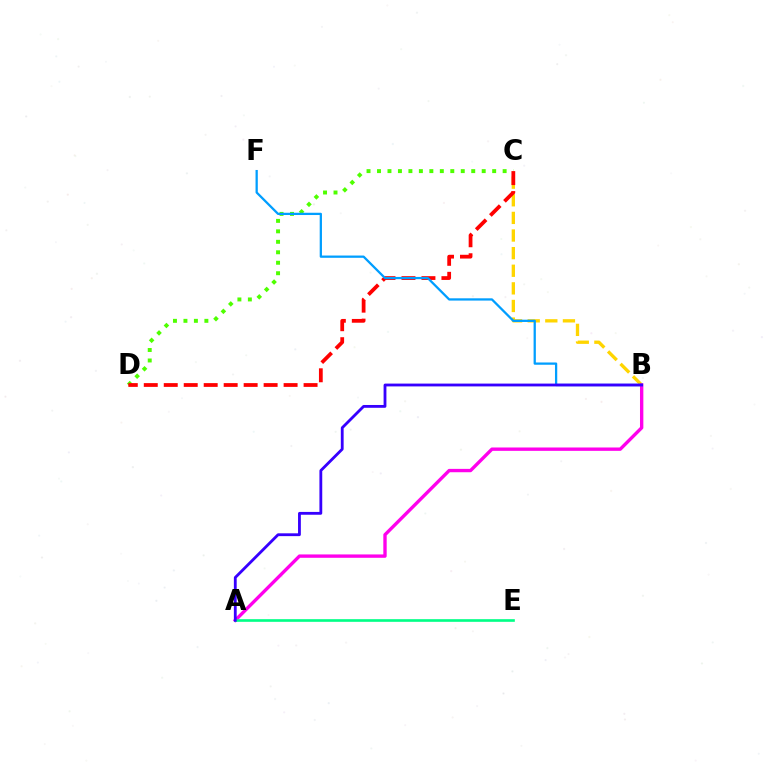{('B', 'C'): [{'color': '#ffd500', 'line_style': 'dashed', 'thickness': 2.39}], ('C', 'D'): [{'color': '#4fff00', 'line_style': 'dotted', 'thickness': 2.84}, {'color': '#ff0000', 'line_style': 'dashed', 'thickness': 2.71}], ('A', 'B'): [{'color': '#ff00ed', 'line_style': 'solid', 'thickness': 2.42}, {'color': '#3700ff', 'line_style': 'solid', 'thickness': 2.03}], ('A', 'E'): [{'color': '#00ff86', 'line_style': 'solid', 'thickness': 1.91}], ('B', 'F'): [{'color': '#009eff', 'line_style': 'solid', 'thickness': 1.63}]}